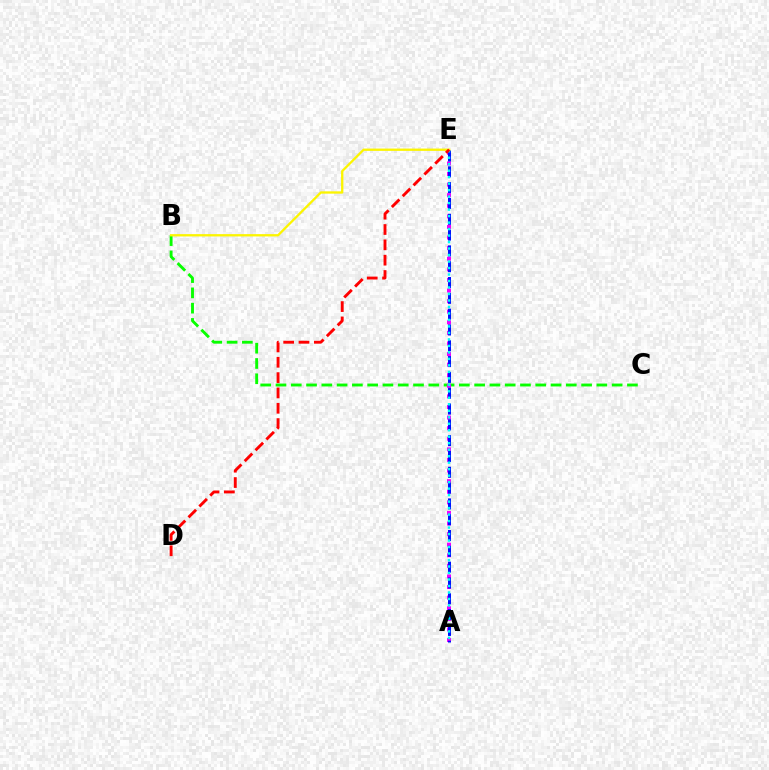{('B', 'C'): [{'color': '#08ff00', 'line_style': 'dashed', 'thickness': 2.08}], ('A', 'E'): [{'color': '#ee00ff', 'line_style': 'dotted', 'thickness': 2.88}, {'color': '#0010ff', 'line_style': 'dashed', 'thickness': 2.15}, {'color': '#00fff6', 'line_style': 'dotted', 'thickness': 1.76}], ('B', 'E'): [{'color': '#fcf500', 'line_style': 'solid', 'thickness': 1.66}], ('D', 'E'): [{'color': '#ff0000', 'line_style': 'dashed', 'thickness': 2.08}]}